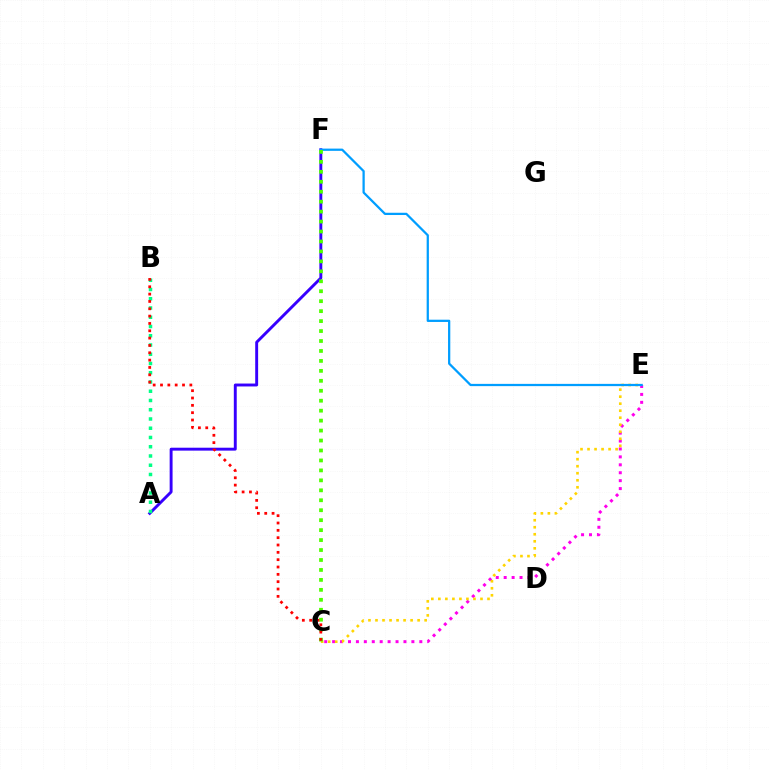{('C', 'E'): [{'color': '#ff00ed', 'line_style': 'dotted', 'thickness': 2.15}, {'color': '#ffd500', 'line_style': 'dotted', 'thickness': 1.91}], ('A', 'F'): [{'color': '#3700ff', 'line_style': 'solid', 'thickness': 2.1}], ('A', 'B'): [{'color': '#00ff86', 'line_style': 'dotted', 'thickness': 2.51}], ('E', 'F'): [{'color': '#009eff', 'line_style': 'solid', 'thickness': 1.62}], ('C', 'F'): [{'color': '#4fff00', 'line_style': 'dotted', 'thickness': 2.7}], ('B', 'C'): [{'color': '#ff0000', 'line_style': 'dotted', 'thickness': 1.99}]}